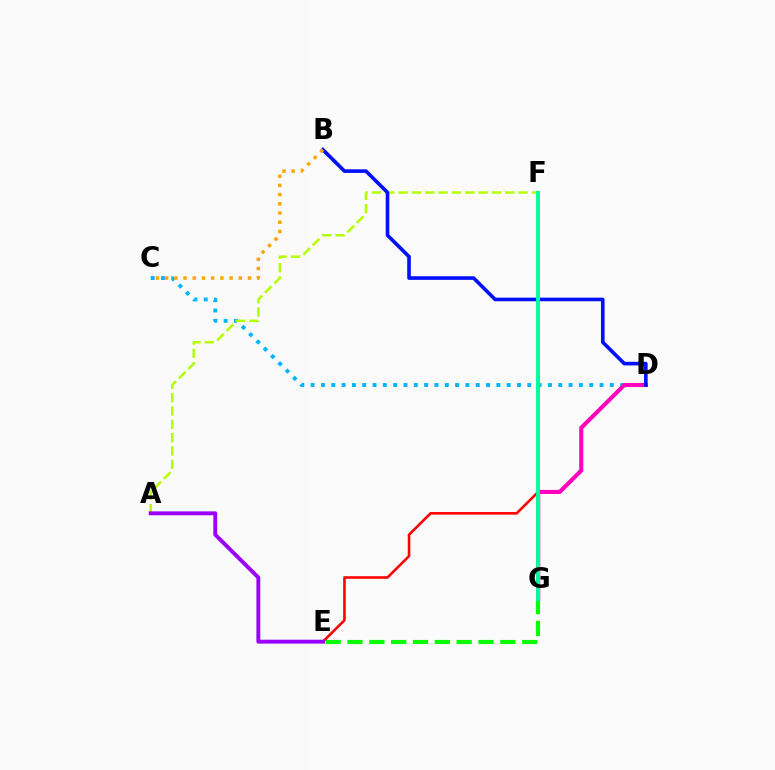{('C', 'D'): [{'color': '#00b5ff', 'line_style': 'dotted', 'thickness': 2.8}], ('E', 'G'): [{'color': '#08ff00', 'line_style': 'dashed', 'thickness': 2.97}], ('A', 'F'): [{'color': '#b3ff00', 'line_style': 'dashed', 'thickness': 1.81}], ('D', 'G'): [{'color': '#ff00bd', 'line_style': 'solid', 'thickness': 2.94}], ('E', 'F'): [{'color': '#ff0000', 'line_style': 'solid', 'thickness': 1.86}], ('B', 'D'): [{'color': '#0010ff', 'line_style': 'solid', 'thickness': 2.61}], ('F', 'G'): [{'color': '#00ff9d', 'line_style': 'solid', 'thickness': 2.81}], ('B', 'C'): [{'color': '#ffa500', 'line_style': 'dotted', 'thickness': 2.5}], ('A', 'E'): [{'color': '#9b00ff', 'line_style': 'solid', 'thickness': 2.81}]}